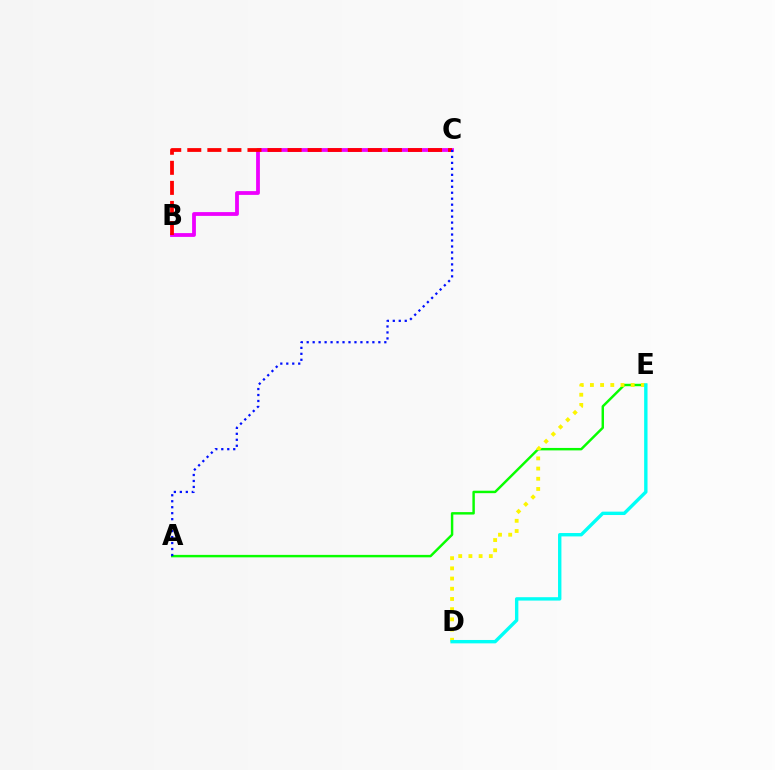{('B', 'C'): [{'color': '#ee00ff', 'line_style': 'solid', 'thickness': 2.73}, {'color': '#ff0000', 'line_style': 'dashed', 'thickness': 2.73}], ('A', 'E'): [{'color': '#08ff00', 'line_style': 'solid', 'thickness': 1.76}], ('D', 'E'): [{'color': '#fcf500', 'line_style': 'dotted', 'thickness': 2.77}, {'color': '#00fff6', 'line_style': 'solid', 'thickness': 2.43}], ('A', 'C'): [{'color': '#0010ff', 'line_style': 'dotted', 'thickness': 1.62}]}